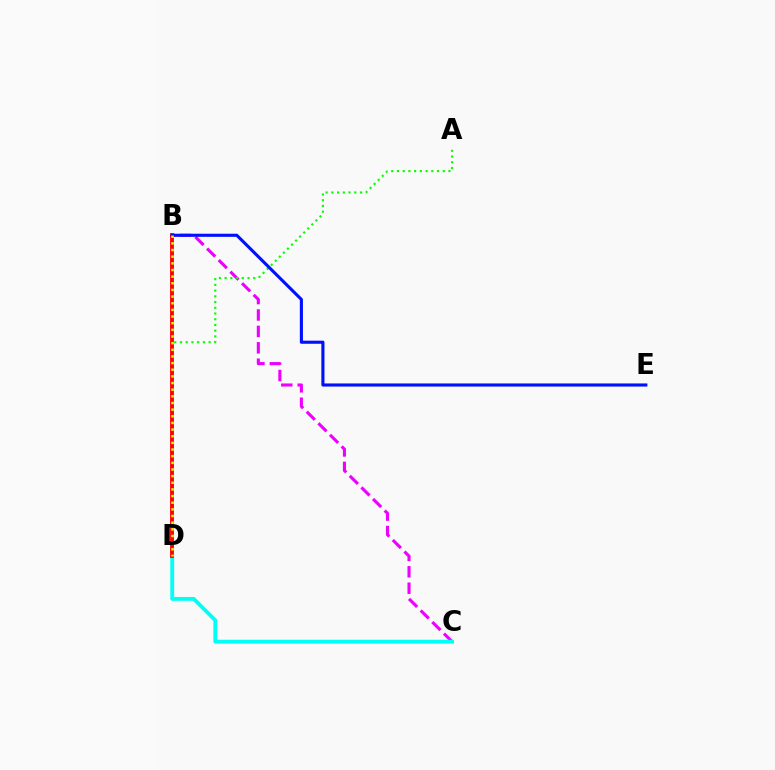{('B', 'C'): [{'color': '#ee00ff', 'line_style': 'dashed', 'thickness': 2.23}], ('C', 'D'): [{'color': '#00fff6', 'line_style': 'solid', 'thickness': 2.76}], ('A', 'D'): [{'color': '#08ff00', 'line_style': 'dotted', 'thickness': 1.56}], ('B', 'D'): [{'color': '#ff0000', 'line_style': 'solid', 'thickness': 2.77}, {'color': '#fcf500', 'line_style': 'dotted', 'thickness': 1.81}], ('B', 'E'): [{'color': '#0010ff', 'line_style': 'solid', 'thickness': 2.24}]}